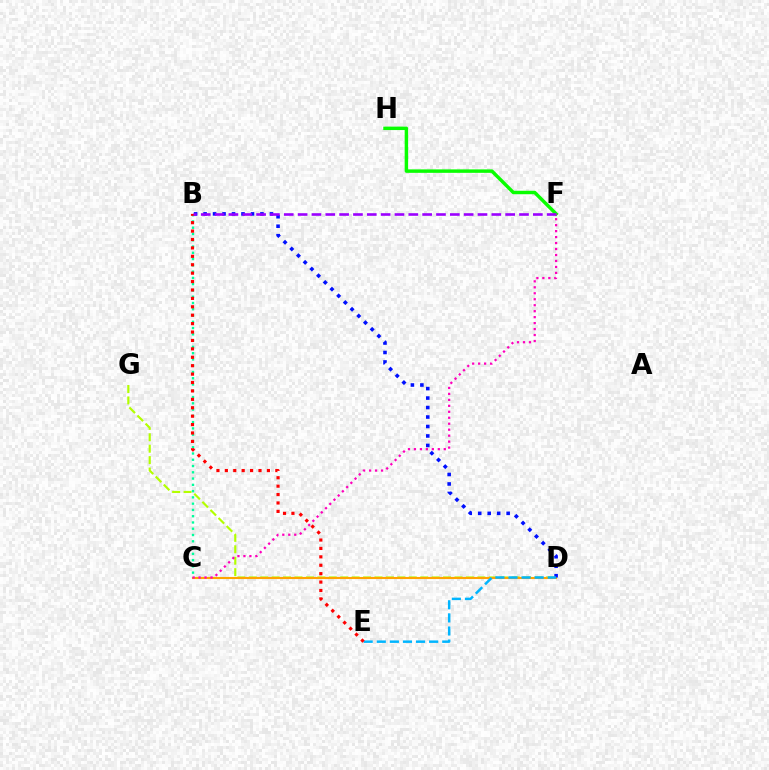{('D', 'G'): [{'color': '#b3ff00', 'line_style': 'dashed', 'thickness': 1.55}], ('C', 'D'): [{'color': '#ffa500', 'line_style': 'solid', 'thickness': 1.51}], ('F', 'H'): [{'color': '#08ff00', 'line_style': 'solid', 'thickness': 2.49}], ('B', 'C'): [{'color': '#00ff9d', 'line_style': 'dotted', 'thickness': 1.7}], ('B', 'D'): [{'color': '#0010ff', 'line_style': 'dotted', 'thickness': 2.57}], ('D', 'E'): [{'color': '#00b5ff', 'line_style': 'dashed', 'thickness': 1.78}], ('B', 'E'): [{'color': '#ff0000', 'line_style': 'dotted', 'thickness': 2.29}], ('B', 'F'): [{'color': '#9b00ff', 'line_style': 'dashed', 'thickness': 1.88}], ('C', 'F'): [{'color': '#ff00bd', 'line_style': 'dotted', 'thickness': 1.62}]}